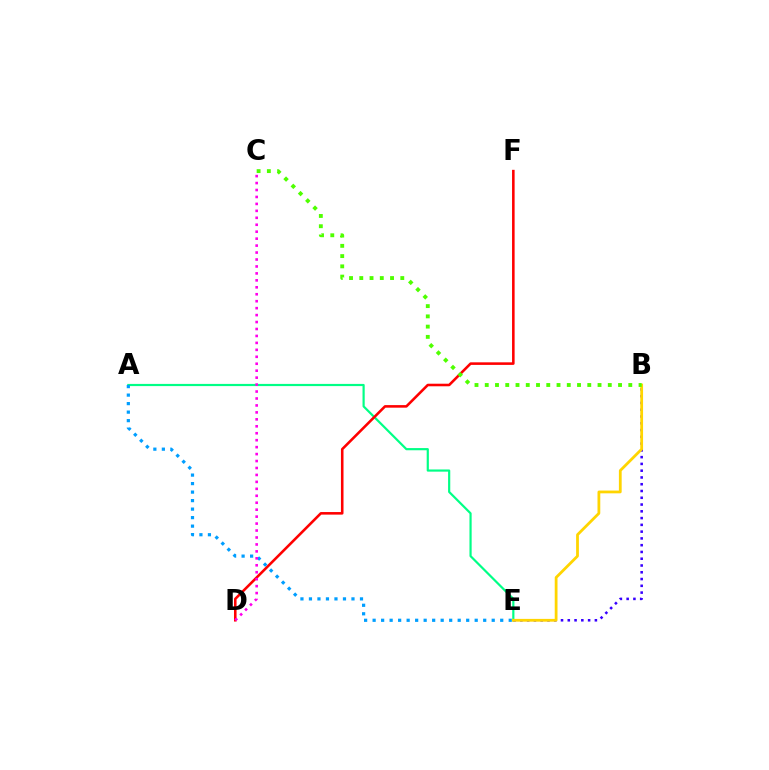{('A', 'E'): [{'color': '#00ff86', 'line_style': 'solid', 'thickness': 1.57}, {'color': '#009eff', 'line_style': 'dotted', 'thickness': 2.31}], ('B', 'E'): [{'color': '#3700ff', 'line_style': 'dotted', 'thickness': 1.84}, {'color': '#ffd500', 'line_style': 'solid', 'thickness': 2.0}], ('D', 'F'): [{'color': '#ff0000', 'line_style': 'solid', 'thickness': 1.85}], ('C', 'D'): [{'color': '#ff00ed', 'line_style': 'dotted', 'thickness': 1.89}], ('B', 'C'): [{'color': '#4fff00', 'line_style': 'dotted', 'thickness': 2.79}]}